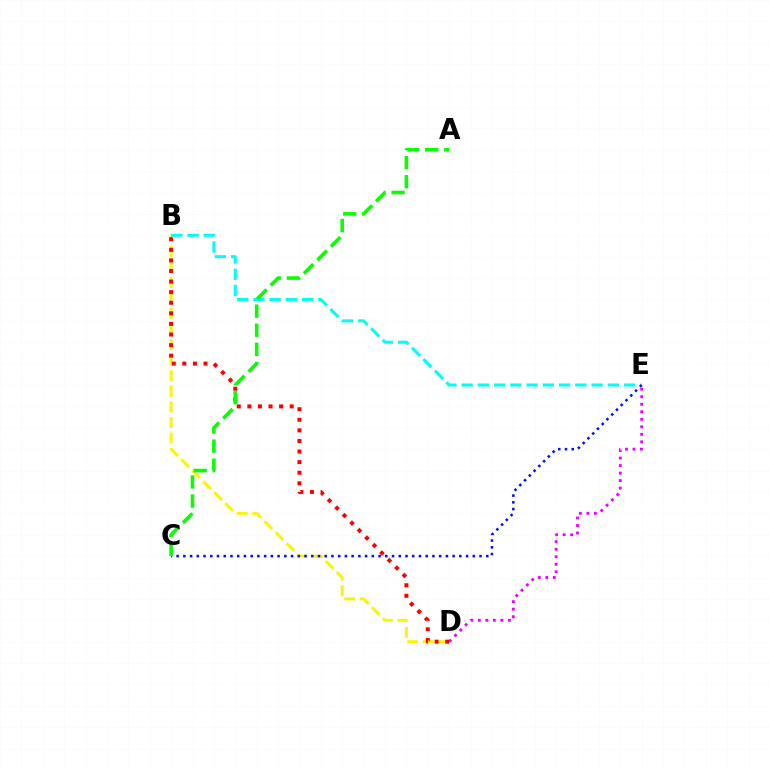{('B', 'D'): [{'color': '#fcf500', 'line_style': 'dashed', 'thickness': 2.11}, {'color': '#ff0000', 'line_style': 'dotted', 'thickness': 2.88}], ('D', 'E'): [{'color': '#ee00ff', 'line_style': 'dotted', 'thickness': 2.04}], ('B', 'E'): [{'color': '#00fff6', 'line_style': 'dashed', 'thickness': 2.21}], ('C', 'E'): [{'color': '#0010ff', 'line_style': 'dotted', 'thickness': 1.83}], ('A', 'C'): [{'color': '#08ff00', 'line_style': 'dashed', 'thickness': 2.59}]}